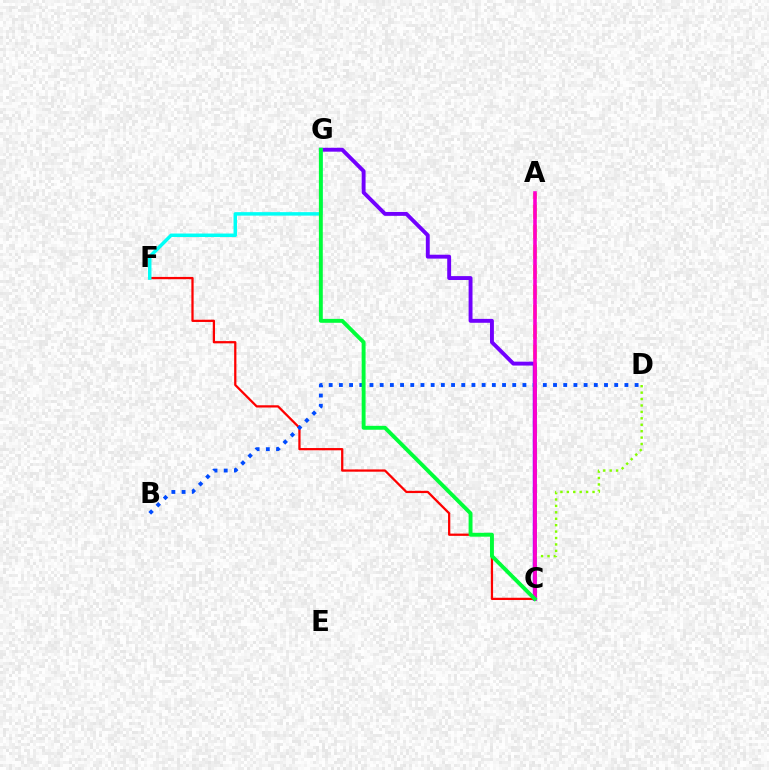{('A', 'C'): [{'color': '#ffbd00', 'line_style': 'dashed', 'thickness': 2.72}, {'color': '#ff00cf', 'line_style': 'solid', 'thickness': 2.58}], ('C', 'G'): [{'color': '#7200ff', 'line_style': 'solid', 'thickness': 2.81}, {'color': '#00ff39', 'line_style': 'solid', 'thickness': 2.81}], ('C', 'F'): [{'color': '#ff0000', 'line_style': 'solid', 'thickness': 1.63}], ('C', 'D'): [{'color': '#84ff00', 'line_style': 'dotted', 'thickness': 1.75}], ('F', 'G'): [{'color': '#00fff6', 'line_style': 'solid', 'thickness': 2.51}], ('B', 'D'): [{'color': '#004bff', 'line_style': 'dotted', 'thickness': 2.77}]}